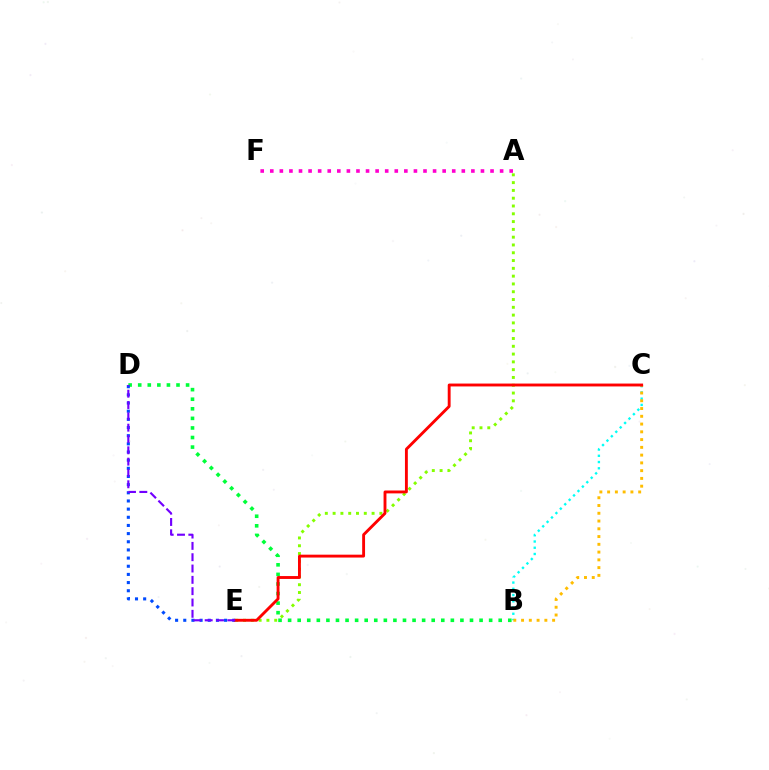{('A', 'F'): [{'color': '#ff00cf', 'line_style': 'dotted', 'thickness': 2.6}], ('B', 'C'): [{'color': '#00fff6', 'line_style': 'dotted', 'thickness': 1.7}, {'color': '#ffbd00', 'line_style': 'dotted', 'thickness': 2.11}], ('A', 'E'): [{'color': '#84ff00', 'line_style': 'dotted', 'thickness': 2.12}], ('B', 'D'): [{'color': '#00ff39', 'line_style': 'dotted', 'thickness': 2.6}], ('D', 'E'): [{'color': '#004bff', 'line_style': 'dotted', 'thickness': 2.22}, {'color': '#7200ff', 'line_style': 'dashed', 'thickness': 1.54}], ('C', 'E'): [{'color': '#ff0000', 'line_style': 'solid', 'thickness': 2.07}]}